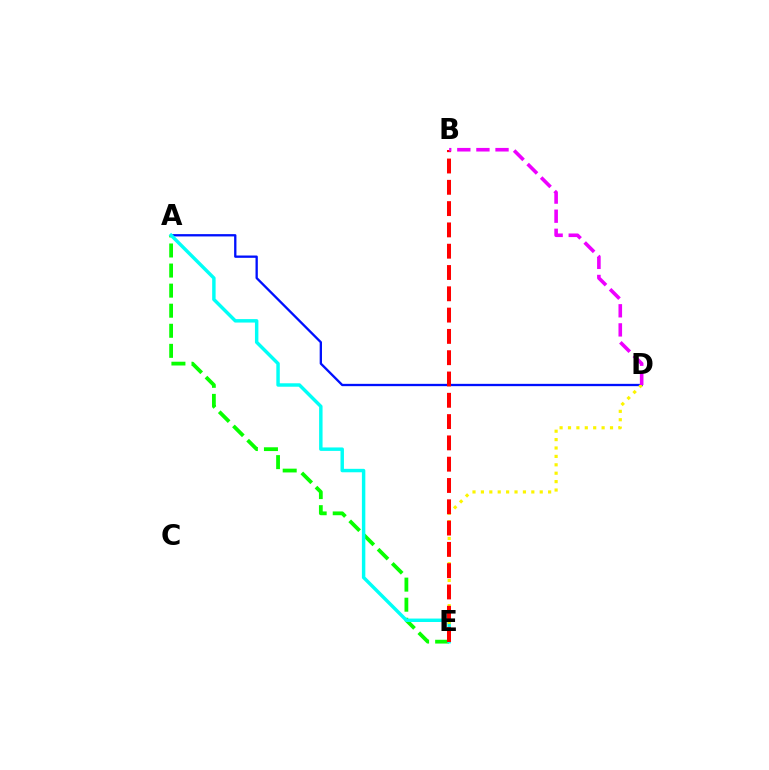{('A', 'D'): [{'color': '#0010ff', 'line_style': 'solid', 'thickness': 1.67}], ('A', 'E'): [{'color': '#08ff00', 'line_style': 'dashed', 'thickness': 2.73}, {'color': '#00fff6', 'line_style': 'solid', 'thickness': 2.48}], ('D', 'E'): [{'color': '#fcf500', 'line_style': 'dotted', 'thickness': 2.28}], ('B', 'E'): [{'color': '#ff0000', 'line_style': 'dashed', 'thickness': 2.89}], ('B', 'D'): [{'color': '#ee00ff', 'line_style': 'dashed', 'thickness': 2.59}]}